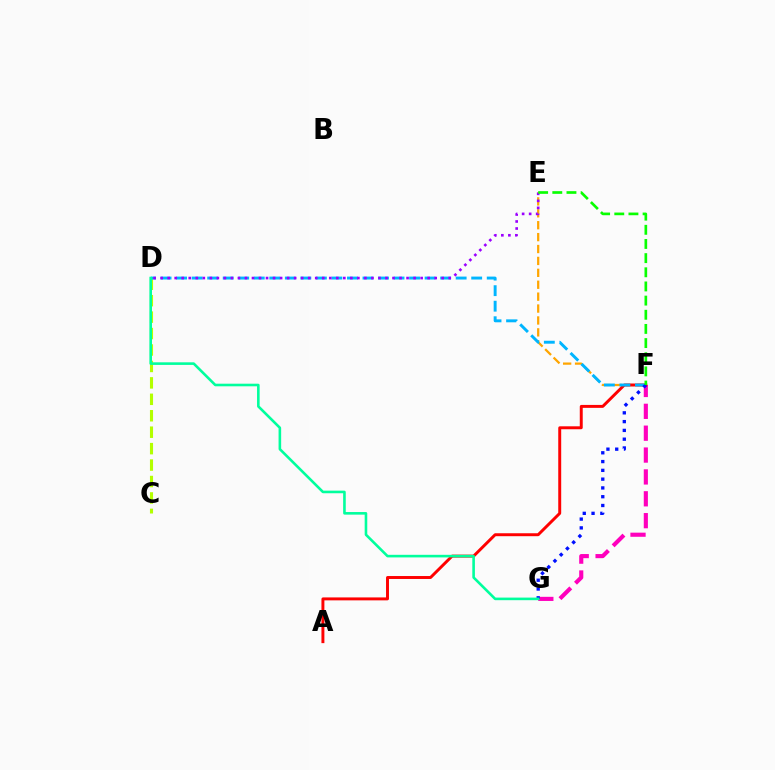{('C', 'D'): [{'color': '#b3ff00', 'line_style': 'dashed', 'thickness': 2.23}], ('E', 'F'): [{'color': '#ffa500', 'line_style': 'dashed', 'thickness': 1.62}, {'color': '#08ff00', 'line_style': 'dashed', 'thickness': 1.92}], ('F', 'G'): [{'color': '#ff00bd', 'line_style': 'dashed', 'thickness': 2.97}, {'color': '#0010ff', 'line_style': 'dotted', 'thickness': 2.39}], ('A', 'F'): [{'color': '#ff0000', 'line_style': 'solid', 'thickness': 2.12}], ('D', 'F'): [{'color': '#00b5ff', 'line_style': 'dashed', 'thickness': 2.11}], ('D', 'E'): [{'color': '#9b00ff', 'line_style': 'dotted', 'thickness': 1.91}], ('D', 'G'): [{'color': '#00ff9d', 'line_style': 'solid', 'thickness': 1.87}]}